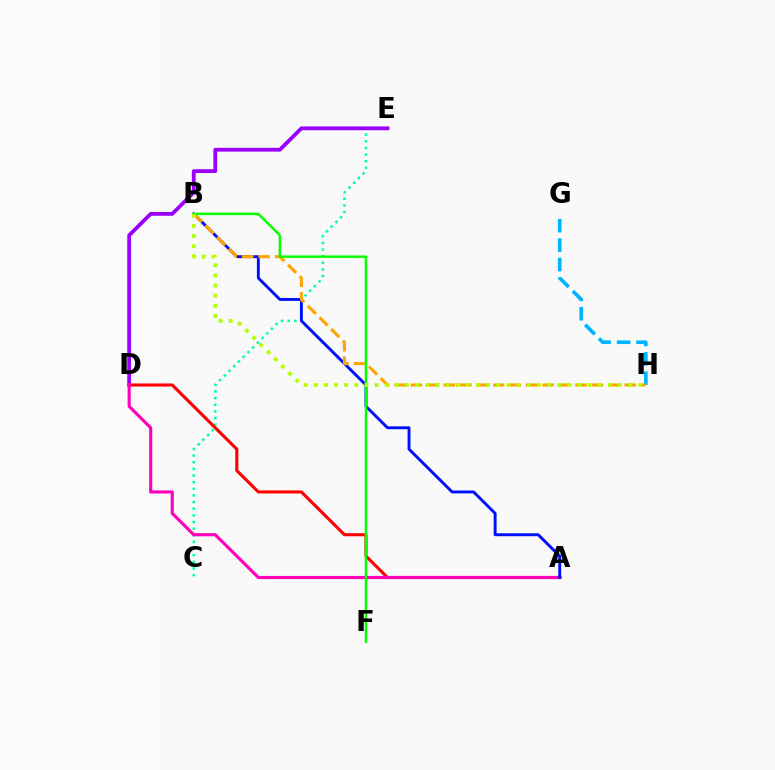{('C', 'E'): [{'color': '#00ff9d', 'line_style': 'dotted', 'thickness': 1.8}], ('D', 'E'): [{'color': '#9b00ff', 'line_style': 'solid', 'thickness': 2.73}], ('A', 'D'): [{'color': '#ff0000', 'line_style': 'solid', 'thickness': 2.22}, {'color': '#ff00bd', 'line_style': 'solid', 'thickness': 2.25}], ('G', 'H'): [{'color': '#00b5ff', 'line_style': 'dashed', 'thickness': 2.64}], ('A', 'B'): [{'color': '#0010ff', 'line_style': 'solid', 'thickness': 2.1}], ('B', 'H'): [{'color': '#ffa500', 'line_style': 'dashed', 'thickness': 2.24}, {'color': '#b3ff00', 'line_style': 'dotted', 'thickness': 2.75}], ('B', 'F'): [{'color': '#08ff00', 'line_style': 'solid', 'thickness': 1.79}]}